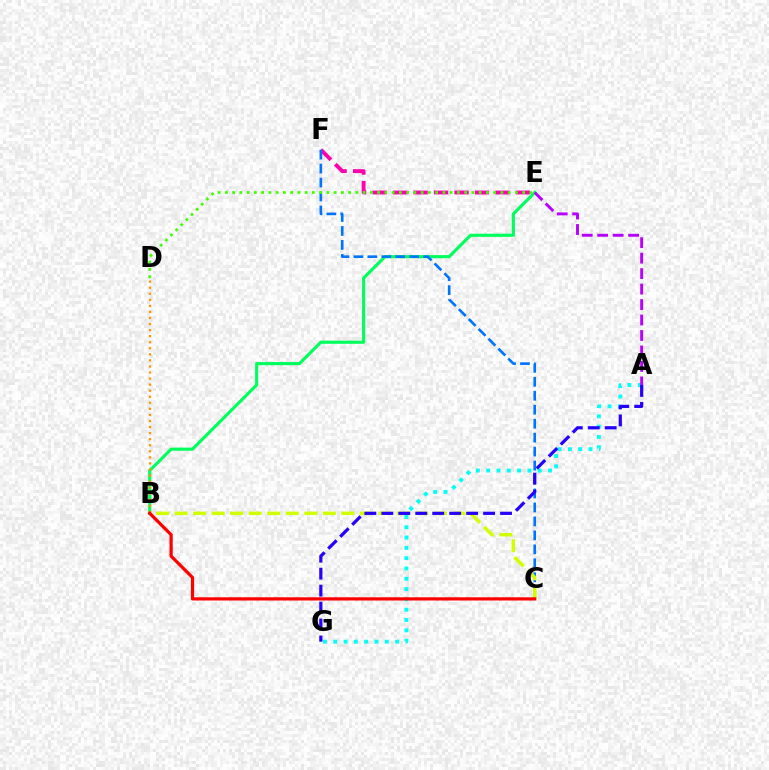{('B', 'E'): [{'color': '#00ff5c', 'line_style': 'solid', 'thickness': 2.26}], ('A', 'G'): [{'color': '#00fff6', 'line_style': 'dotted', 'thickness': 2.8}, {'color': '#2500ff', 'line_style': 'dashed', 'thickness': 2.3}], ('E', 'F'): [{'color': '#ff00ac', 'line_style': 'dashed', 'thickness': 2.78}], ('C', 'F'): [{'color': '#0074ff', 'line_style': 'dashed', 'thickness': 1.9}], ('A', 'E'): [{'color': '#b900ff', 'line_style': 'dashed', 'thickness': 2.1}], ('B', 'C'): [{'color': '#d1ff00', 'line_style': 'dashed', 'thickness': 2.52}, {'color': '#ff0000', 'line_style': 'solid', 'thickness': 2.32}], ('D', 'E'): [{'color': '#3dff00', 'line_style': 'dotted', 'thickness': 1.97}], ('B', 'D'): [{'color': '#ff9400', 'line_style': 'dotted', 'thickness': 1.65}]}